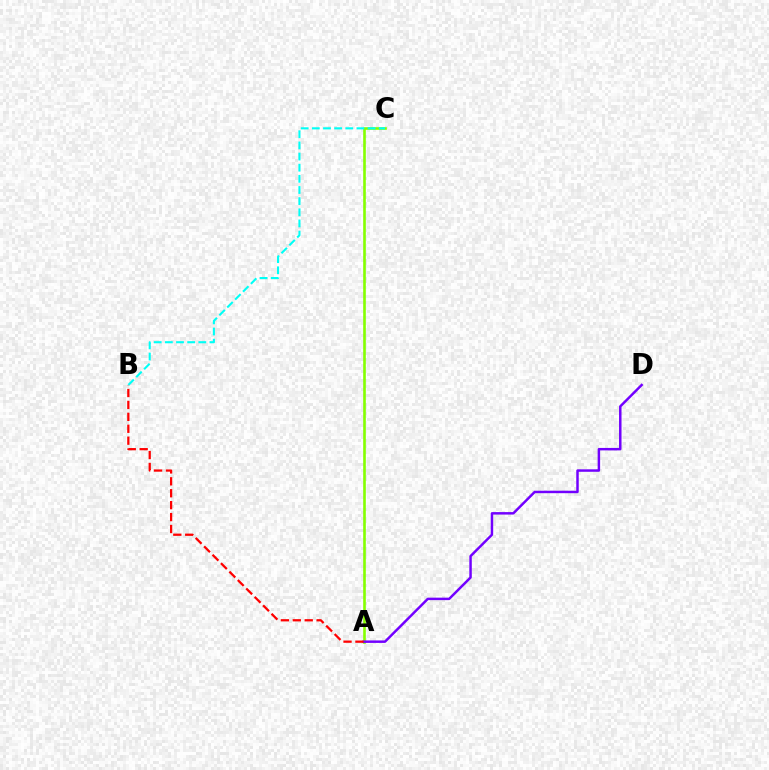{('A', 'C'): [{'color': '#84ff00', 'line_style': 'solid', 'thickness': 1.89}], ('A', 'D'): [{'color': '#7200ff', 'line_style': 'solid', 'thickness': 1.78}], ('A', 'B'): [{'color': '#ff0000', 'line_style': 'dashed', 'thickness': 1.62}], ('B', 'C'): [{'color': '#00fff6', 'line_style': 'dashed', 'thickness': 1.51}]}